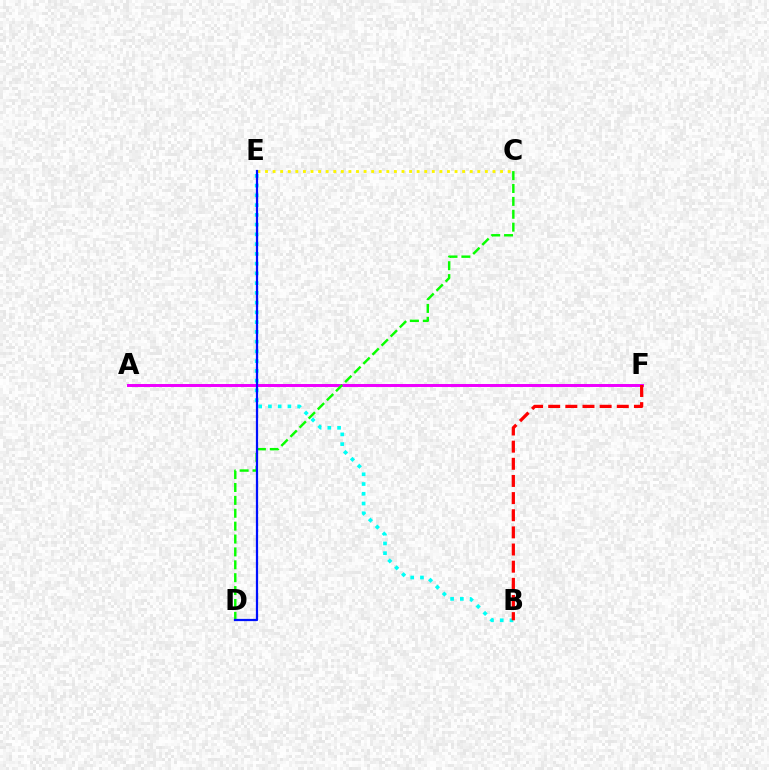{('A', 'F'): [{'color': '#ee00ff', 'line_style': 'solid', 'thickness': 2.14}], ('C', 'D'): [{'color': '#08ff00', 'line_style': 'dashed', 'thickness': 1.75}], ('B', 'E'): [{'color': '#00fff6', 'line_style': 'dotted', 'thickness': 2.65}], ('C', 'E'): [{'color': '#fcf500', 'line_style': 'dotted', 'thickness': 2.06}], ('B', 'F'): [{'color': '#ff0000', 'line_style': 'dashed', 'thickness': 2.33}], ('D', 'E'): [{'color': '#0010ff', 'line_style': 'solid', 'thickness': 1.61}]}